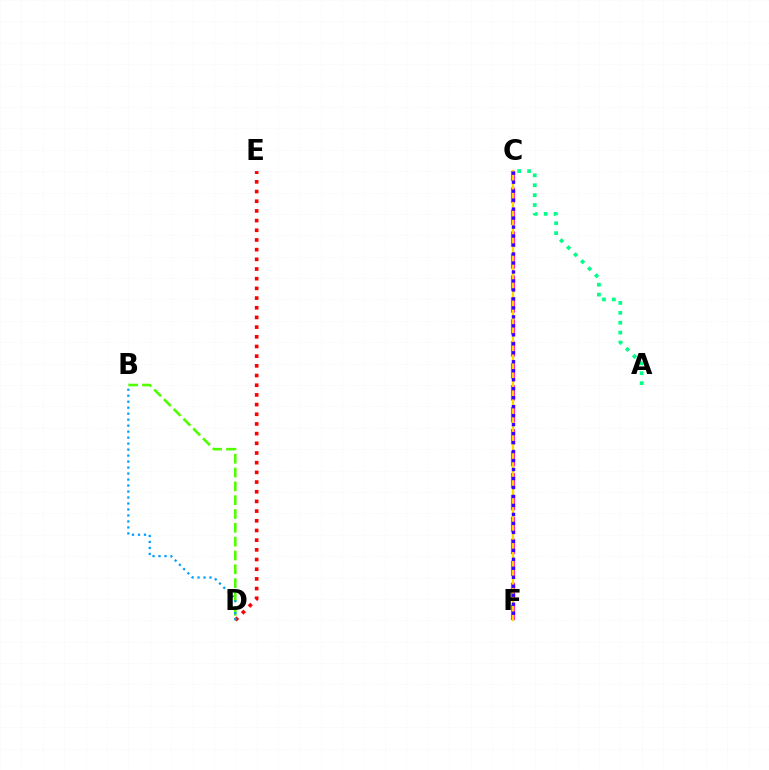{('D', 'E'): [{'color': '#ff0000', 'line_style': 'dotted', 'thickness': 2.63}], ('C', 'F'): [{'color': '#ff00ed', 'line_style': 'dashed', 'thickness': 2.98}, {'color': '#ffd500', 'line_style': 'solid', 'thickness': 1.74}, {'color': '#3700ff', 'line_style': 'dotted', 'thickness': 2.44}], ('B', 'D'): [{'color': '#4fff00', 'line_style': 'dashed', 'thickness': 1.88}, {'color': '#009eff', 'line_style': 'dotted', 'thickness': 1.63}], ('A', 'C'): [{'color': '#00ff86', 'line_style': 'dotted', 'thickness': 2.69}]}